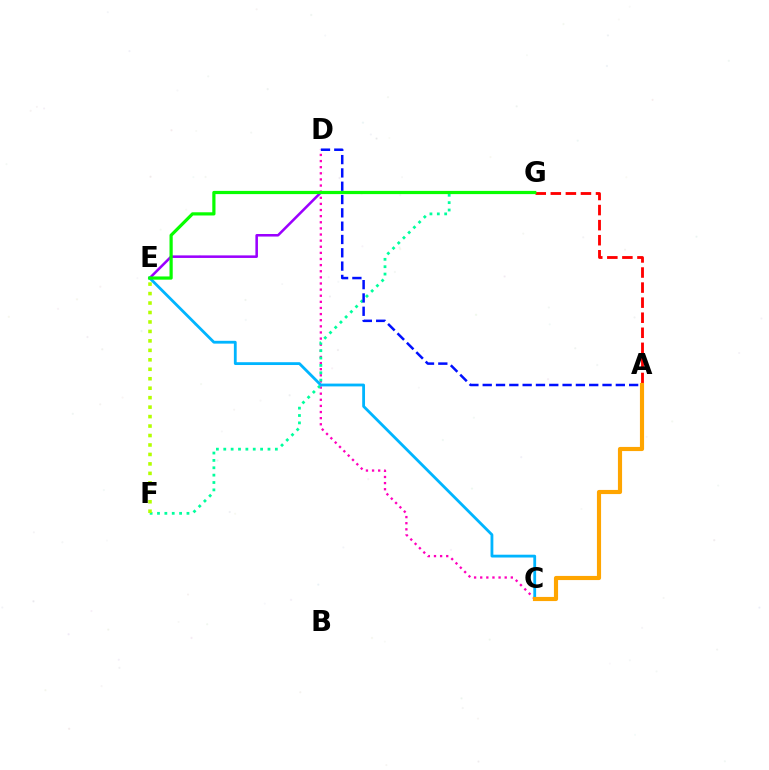{('C', 'D'): [{'color': '#ff00bd', 'line_style': 'dotted', 'thickness': 1.66}], ('F', 'G'): [{'color': '#00ff9d', 'line_style': 'dotted', 'thickness': 2.0}], ('A', 'G'): [{'color': '#ff0000', 'line_style': 'dashed', 'thickness': 2.05}], ('E', 'F'): [{'color': '#b3ff00', 'line_style': 'dotted', 'thickness': 2.57}], ('E', 'G'): [{'color': '#9b00ff', 'line_style': 'solid', 'thickness': 1.83}, {'color': '#08ff00', 'line_style': 'solid', 'thickness': 2.31}], ('C', 'E'): [{'color': '#00b5ff', 'line_style': 'solid', 'thickness': 2.02}], ('A', 'D'): [{'color': '#0010ff', 'line_style': 'dashed', 'thickness': 1.81}], ('A', 'C'): [{'color': '#ffa500', 'line_style': 'solid', 'thickness': 2.98}]}